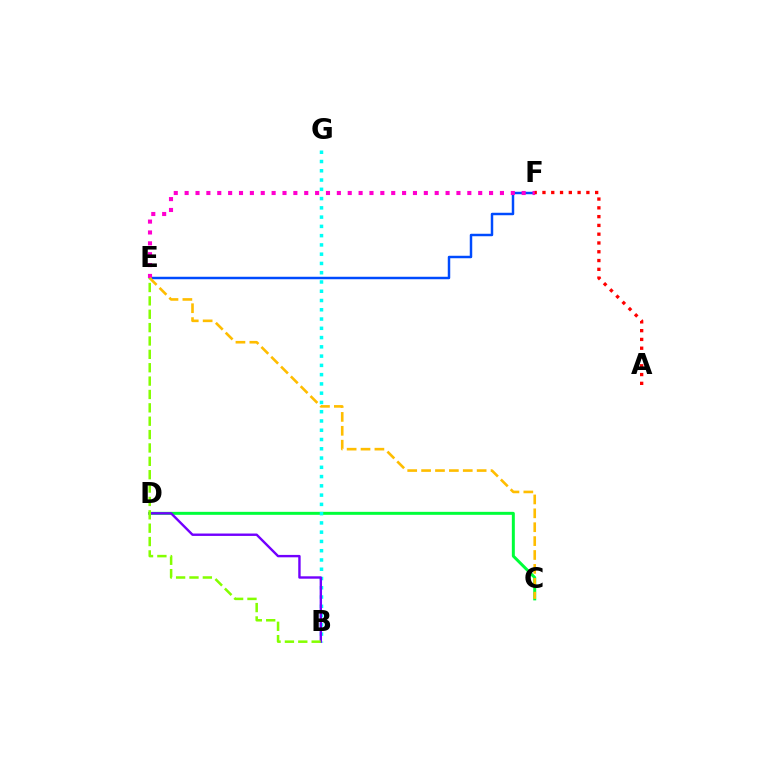{('E', 'F'): [{'color': '#004bff', 'line_style': 'solid', 'thickness': 1.78}, {'color': '#ff00cf', 'line_style': 'dotted', 'thickness': 2.95}], ('C', 'D'): [{'color': '#00ff39', 'line_style': 'solid', 'thickness': 2.15}], ('A', 'F'): [{'color': '#ff0000', 'line_style': 'dotted', 'thickness': 2.39}], ('C', 'E'): [{'color': '#ffbd00', 'line_style': 'dashed', 'thickness': 1.89}], ('B', 'G'): [{'color': '#00fff6', 'line_style': 'dotted', 'thickness': 2.52}], ('B', 'D'): [{'color': '#7200ff', 'line_style': 'solid', 'thickness': 1.73}], ('B', 'E'): [{'color': '#84ff00', 'line_style': 'dashed', 'thickness': 1.82}]}